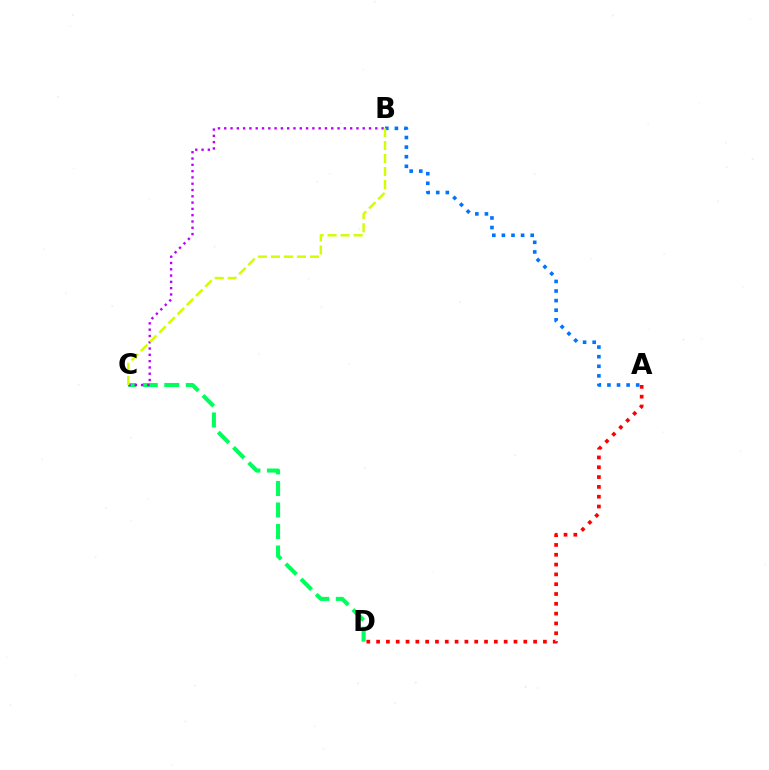{('A', 'B'): [{'color': '#0074ff', 'line_style': 'dotted', 'thickness': 2.61}], ('C', 'D'): [{'color': '#00ff5c', 'line_style': 'dashed', 'thickness': 2.92}], ('A', 'D'): [{'color': '#ff0000', 'line_style': 'dotted', 'thickness': 2.67}], ('B', 'C'): [{'color': '#b900ff', 'line_style': 'dotted', 'thickness': 1.71}, {'color': '#d1ff00', 'line_style': 'dashed', 'thickness': 1.77}]}